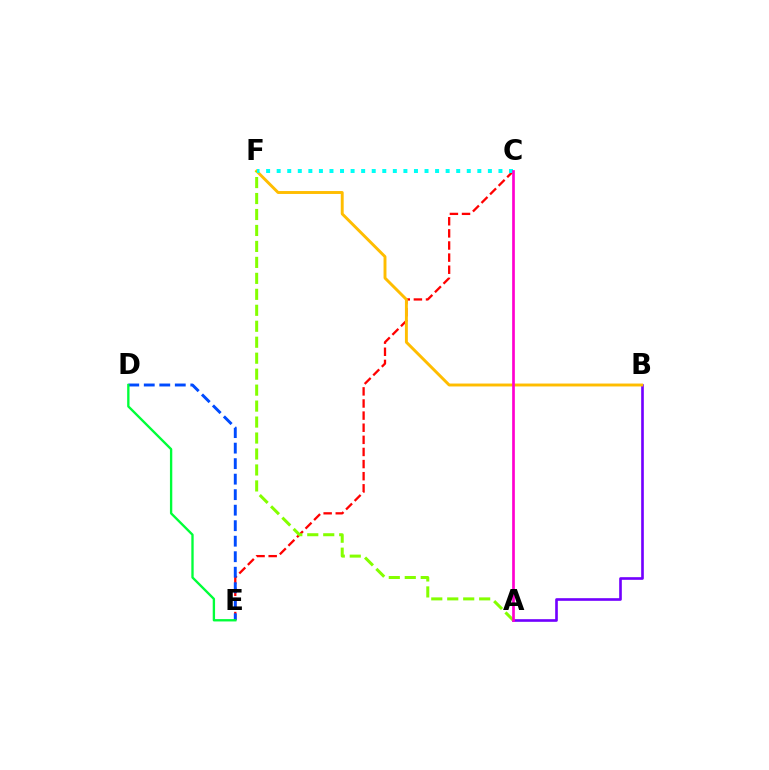{('A', 'B'): [{'color': '#7200ff', 'line_style': 'solid', 'thickness': 1.9}], ('C', 'E'): [{'color': '#ff0000', 'line_style': 'dashed', 'thickness': 1.65}], ('B', 'F'): [{'color': '#ffbd00', 'line_style': 'solid', 'thickness': 2.1}], ('D', 'E'): [{'color': '#004bff', 'line_style': 'dashed', 'thickness': 2.11}, {'color': '#00ff39', 'line_style': 'solid', 'thickness': 1.69}], ('A', 'F'): [{'color': '#84ff00', 'line_style': 'dashed', 'thickness': 2.17}], ('C', 'F'): [{'color': '#00fff6', 'line_style': 'dotted', 'thickness': 2.87}], ('A', 'C'): [{'color': '#ff00cf', 'line_style': 'solid', 'thickness': 1.94}]}